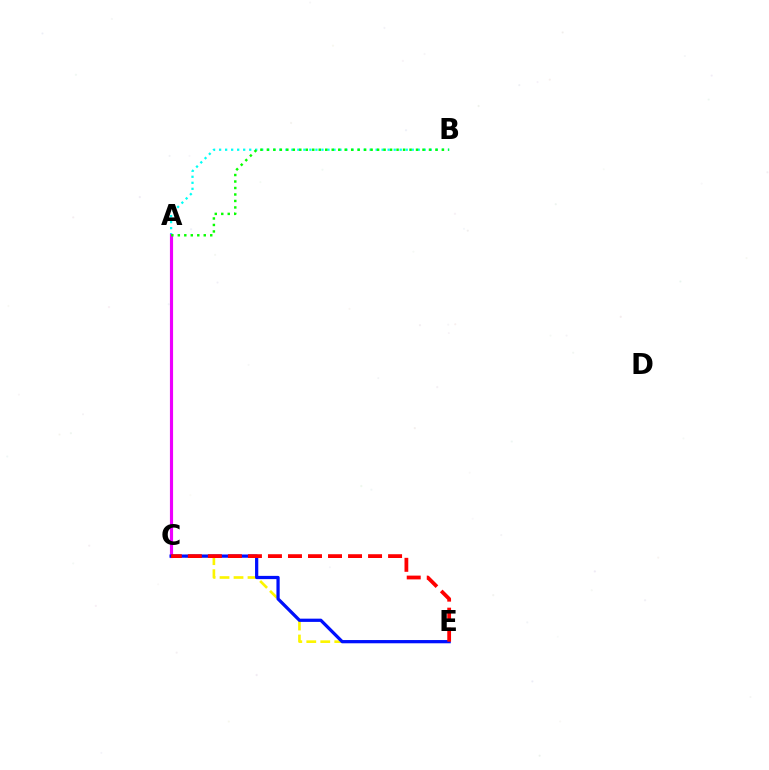{('A', 'B'): [{'color': '#00fff6', 'line_style': 'dotted', 'thickness': 1.64}, {'color': '#08ff00', 'line_style': 'dotted', 'thickness': 1.76}], ('C', 'E'): [{'color': '#fcf500', 'line_style': 'dashed', 'thickness': 1.9}, {'color': '#0010ff', 'line_style': 'solid', 'thickness': 2.33}, {'color': '#ff0000', 'line_style': 'dashed', 'thickness': 2.72}], ('A', 'C'): [{'color': '#ee00ff', 'line_style': 'solid', 'thickness': 2.26}]}